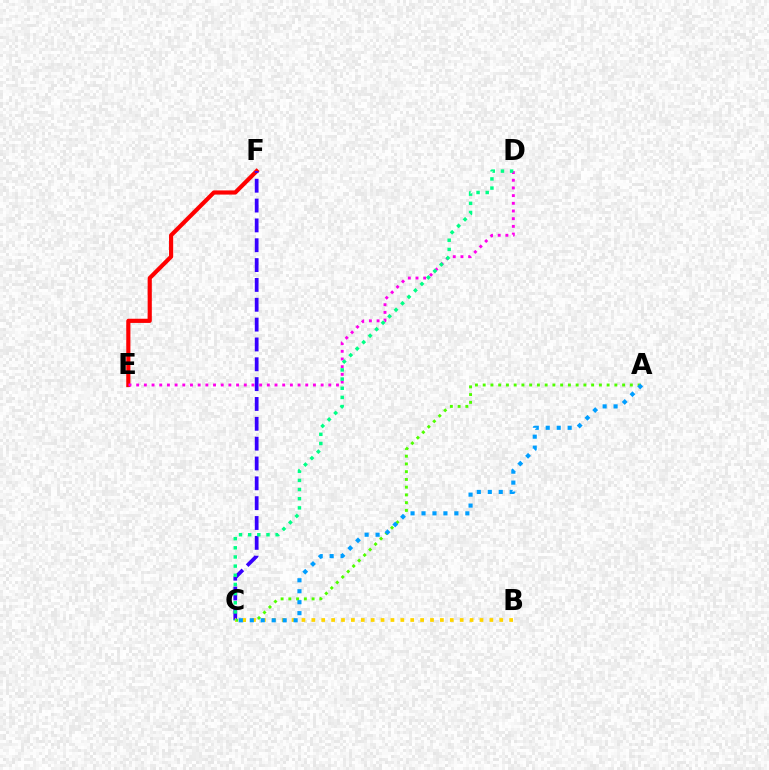{('E', 'F'): [{'color': '#ff0000', 'line_style': 'solid', 'thickness': 3.0}], ('D', 'E'): [{'color': '#ff00ed', 'line_style': 'dotted', 'thickness': 2.09}], ('C', 'F'): [{'color': '#3700ff', 'line_style': 'dashed', 'thickness': 2.7}], ('A', 'C'): [{'color': '#4fff00', 'line_style': 'dotted', 'thickness': 2.1}, {'color': '#009eff', 'line_style': 'dotted', 'thickness': 2.98}], ('B', 'C'): [{'color': '#ffd500', 'line_style': 'dotted', 'thickness': 2.69}], ('C', 'D'): [{'color': '#00ff86', 'line_style': 'dotted', 'thickness': 2.49}]}